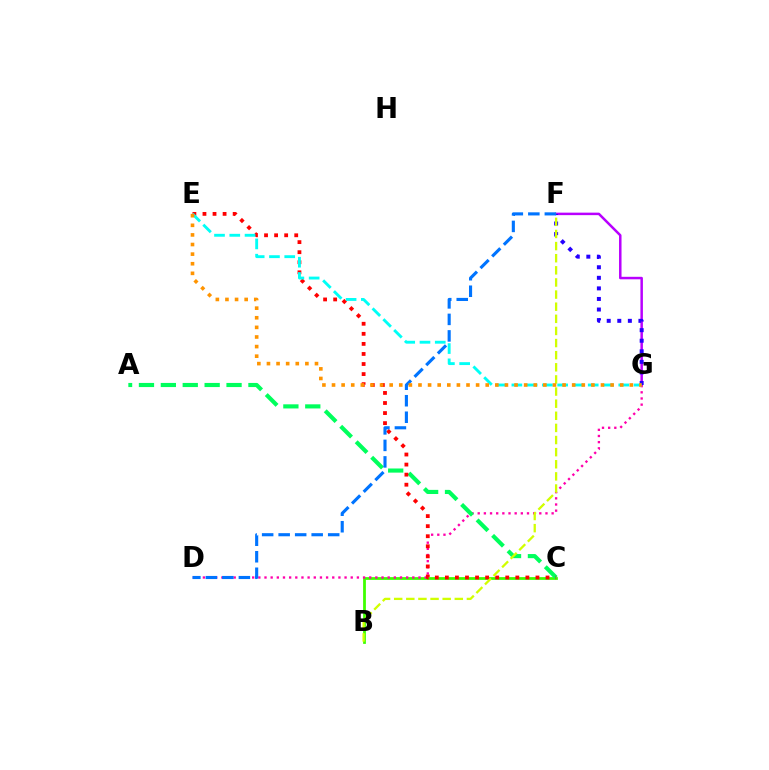{('F', 'G'): [{'color': '#b900ff', 'line_style': 'solid', 'thickness': 1.79}, {'color': '#2500ff', 'line_style': 'dotted', 'thickness': 2.87}], ('B', 'C'): [{'color': '#3dff00', 'line_style': 'solid', 'thickness': 1.99}], ('D', 'G'): [{'color': '#ff00ac', 'line_style': 'dotted', 'thickness': 1.67}], ('A', 'C'): [{'color': '#00ff5c', 'line_style': 'dashed', 'thickness': 2.97}], ('C', 'E'): [{'color': '#ff0000', 'line_style': 'dotted', 'thickness': 2.73}], ('D', 'F'): [{'color': '#0074ff', 'line_style': 'dashed', 'thickness': 2.24}], ('B', 'F'): [{'color': '#d1ff00', 'line_style': 'dashed', 'thickness': 1.65}], ('E', 'G'): [{'color': '#00fff6', 'line_style': 'dashed', 'thickness': 2.07}, {'color': '#ff9400', 'line_style': 'dotted', 'thickness': 2.61}]}